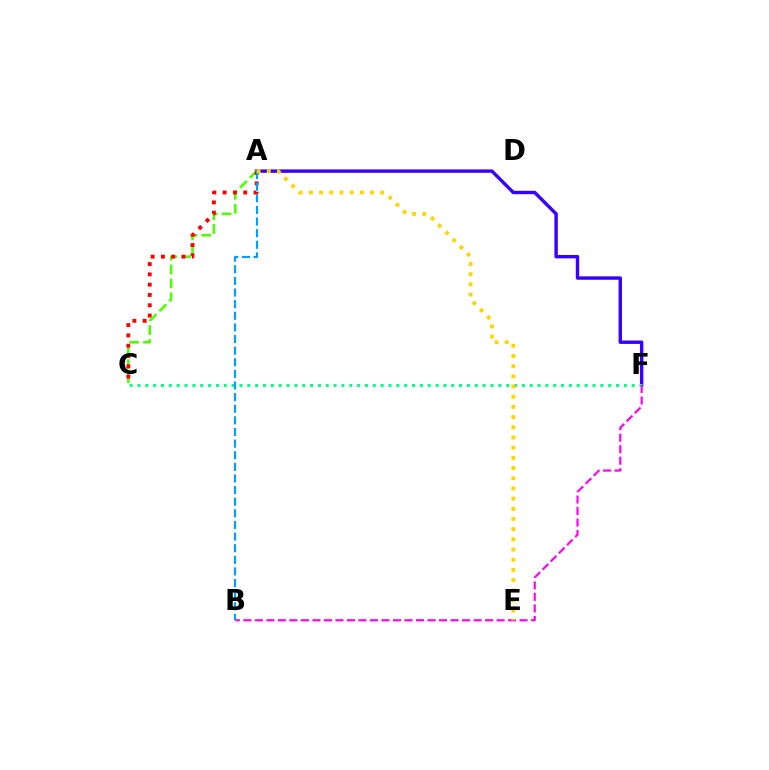{('A', 'F'): [{'color': '#3700ff', 'line_style': 'solid', 'thickness': 2.45}], ('C', 'F'): [{'color': '#00ff86', 'line_style': 'dotted', 'thickness': 2.13}], ('A', 'C'): [{'color': '#4fff00', 'line_style': 'dashed', 'thickness': 1.89}, {'color': '#ff0000', 'line_style': 'dotted', 'thickness': 2.8}], ('B', 'F'): [{'color': '#ff00ed', 'line_style': 'dashed', 'thickness': 1.56}], ('A', 'B'): [{'color': '#009eff', 'line_style': 'dashed', 'thickness': 1.58}], ('A', 'E'): [{'color': '#ffd500', 'line_style': 'dotted', 'thickness': 2.77}]}